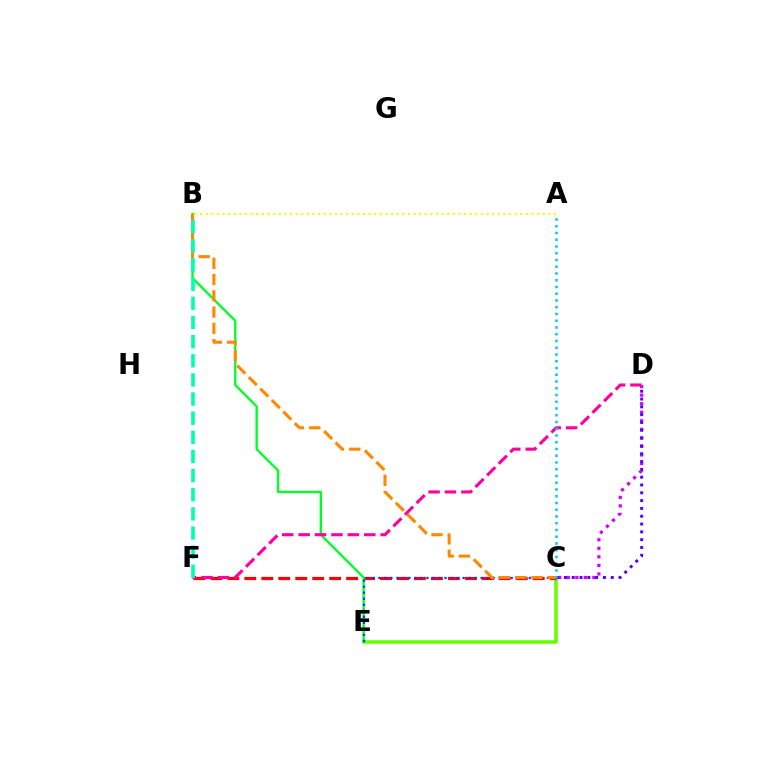{('C', 'E'): [{'color': '#66ff00', 'line_style': 'solid', 'thickness': 2.55}, {'color': '#003fff', 'line_style': 'dotted', 'thickness': 1.63}], ('C', 'D'): [{'color': '#d600ff', 'line_style': 'dotted', 'thickness': 2.32}, {'color': '#4f00ff', 'line_style': 'dotted', 'thickness': 2.12}], ('A', 'B'): [{'color': '#eeff00', 'line_style': 'dotted', 'thickness': 1.53}], ('C', 'F'): [{'color': '#ff0000', 'line_style': 'dashed', 'thickness': 2.3}], ('B', 'E'): [{'color': '#00ff27', 'line_style': 'solid', 'thickness': 1.68}], ('D', 'F'): [{'color': '#ff00a0', 'line_style': 'dashed', 'thickness': 2.23}], ('B', 'C'): [{'color': '#ff8800', 'line_style': 'dashed', 'thickness': 2.21}], ('B', 'F'): [{'color': '#00ffaf', 'line_style': 'dashed', 'thickness': 2.6}], ('A', 'C'): [{'color': '#00c7ff', 'line_style': 'dotted', 'thickness': 1.83}]}